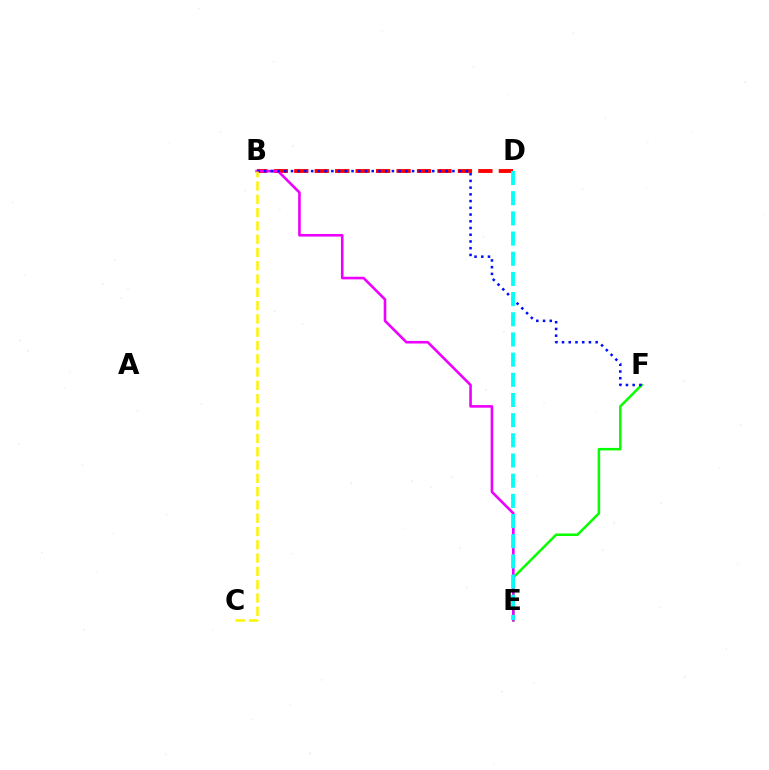{('B', 'D'): [{'color': '#ff0000', 'line_style': 'dashed', 'thickness': 2.78}], ('E', 'F'): [{'color': '#08ff00', 'line_style': 'solid', 'thickness': 1.8}], ('B', 'E'): [{'color': '#ee00ff', 'line_style': 'solid', 'thickness': 1.87}], ('B', 'F'): [{'color': '#0010ff', 'line_style': 'dotted', 'thickness': 1.83}], ('B', 'C'): [{'color': '#fcf500', 'line_style': 'dashed', 'thickness': 1.81}], ('D', 'E'): [{'color': '#00fff6', 'line_style': 'dashed', 'thickness': 2.74}]}